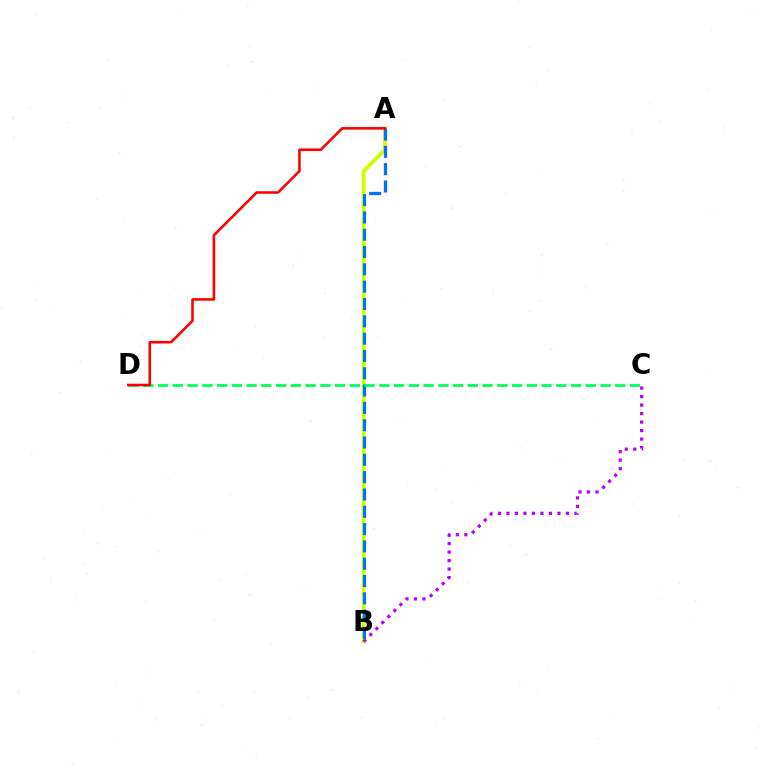{('A', 'B'): [{'color': '#d1ff00', 'line_style': 'solid', 'thickness': 2.73}, {'color': '#0074ff', 'line_style': 'dashed', 'thickness': 2.35}], ('C', 'D'): [{'color': '#00ff5c', 'line_style': 'dashed', 'thickness': 2.0}], ('B', 'C'): [{'color': '#b900ff', 'line_style': 'dotted', 'thickness': 2.31}], ('A', 'D'): [{'color': '#ff0000', 'line_style': 'solid', 'thickness': 1.85}]}